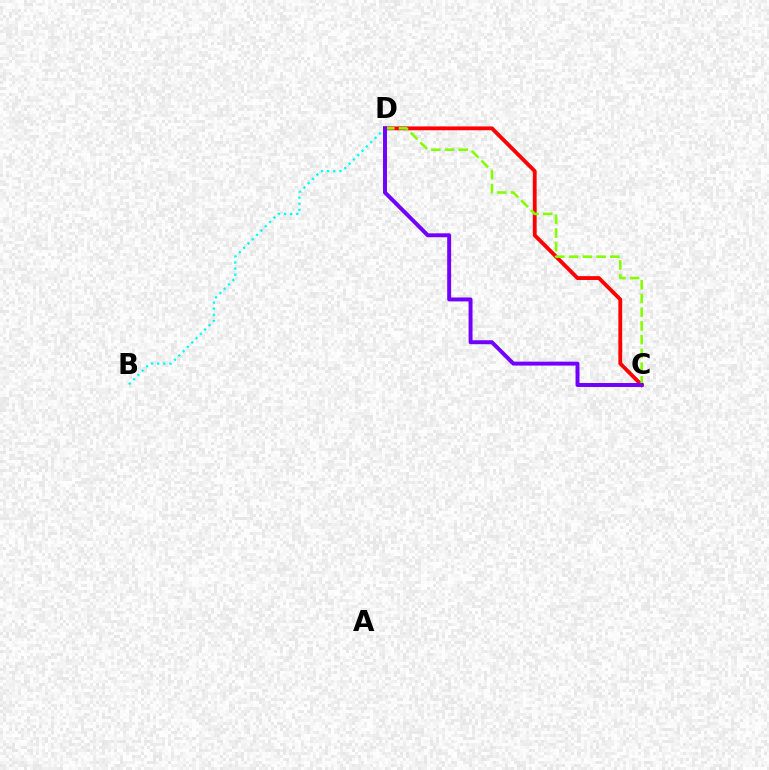{('B', 'D'): [{'color': '#00fff6', 'line_style': 'dotted', 'thickness': 1.66}], ('C', 'D'): [{'color': '#ff0000', 'line_style': 'solid', 'thickness': 2.76}, {'color': '#84ff00', 'line_style': 'dashed', 'thickness': 1.87}, {'color': '#7200ff', 'line_style': 'solid', 'thickness': 2.84}]}